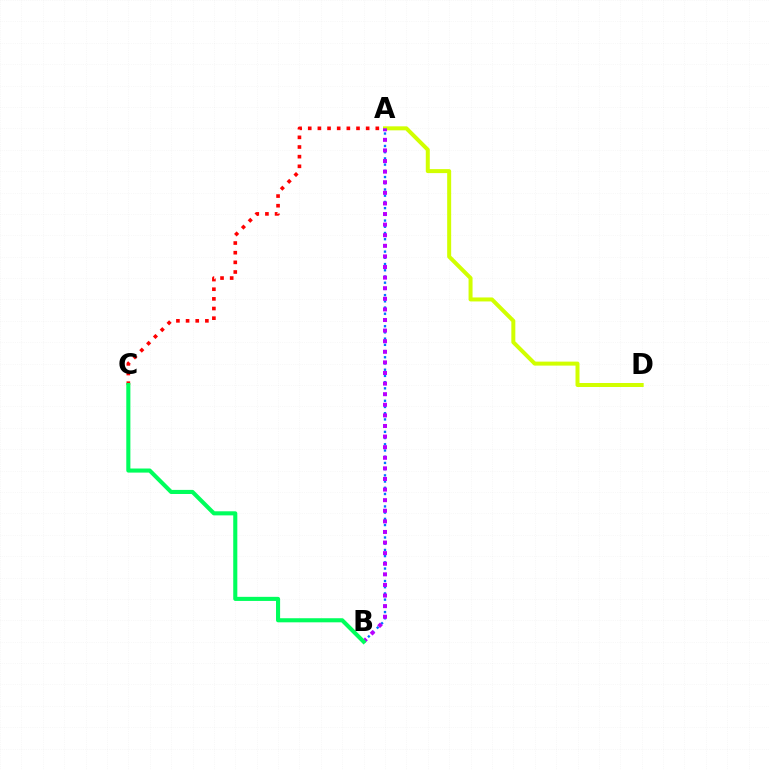{('A', 'B'): [{'color': '#0074ff', 'line_style': 'dotted', 'thickness': 1.69}, {'color': '#b900ff', 'line_style': 'dotted', 'thickness': 2.88}], ('A', 'D'): [{'color': '#d1ff00', 'line_style': 'solid', 'thickness': 2.87}], ('A', 'C'): [{'color': '#ff0000', 'line_style': 'dotted', 'thickness': 2.62}], ('B', 'C'): [{'color': '#00ff5c', 'line_style': 'solid', 'thickness': 2.95}]}